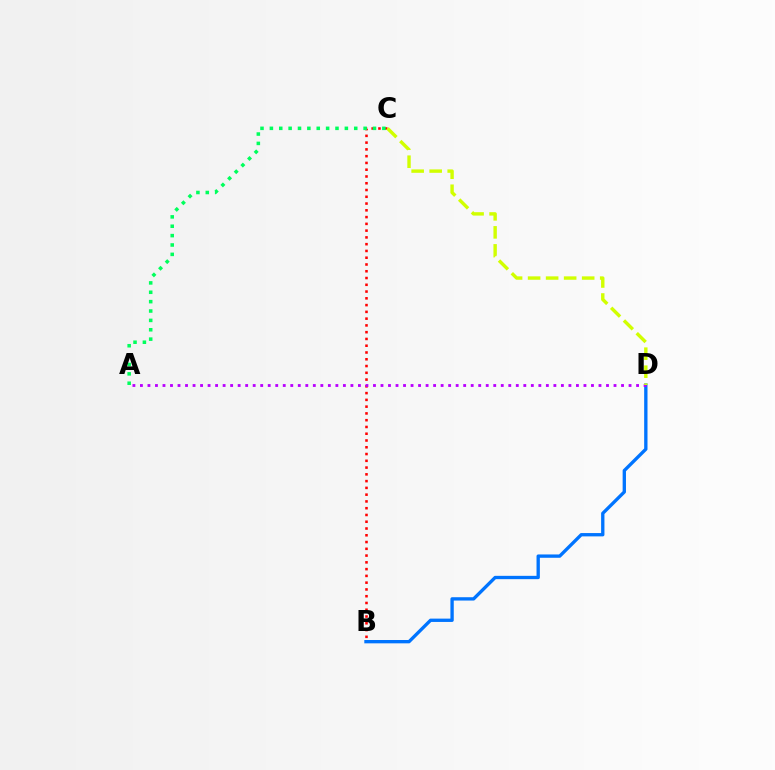{('B', 'C'): [{'color': '#ff0000', 'line_style': 'dotted', 'thickness': 1.84}], ('B', 'D'): [{'color': '#0074ff', 'line_style': 'solid', 'thickness': 2.4}], ('A', 'D'): [{'color': '#b900ff', 'line_style': 'dotted', 'thickness': 2.04}], ('A', 'C'): [{'color': '#00ff5c', 'line_style': 'dotted', 'thickness': 2.55}], ('C', 'D'): [{'color': '#d1ff00', 'line_style': 'dashed', 'thickness': 2.45}]}